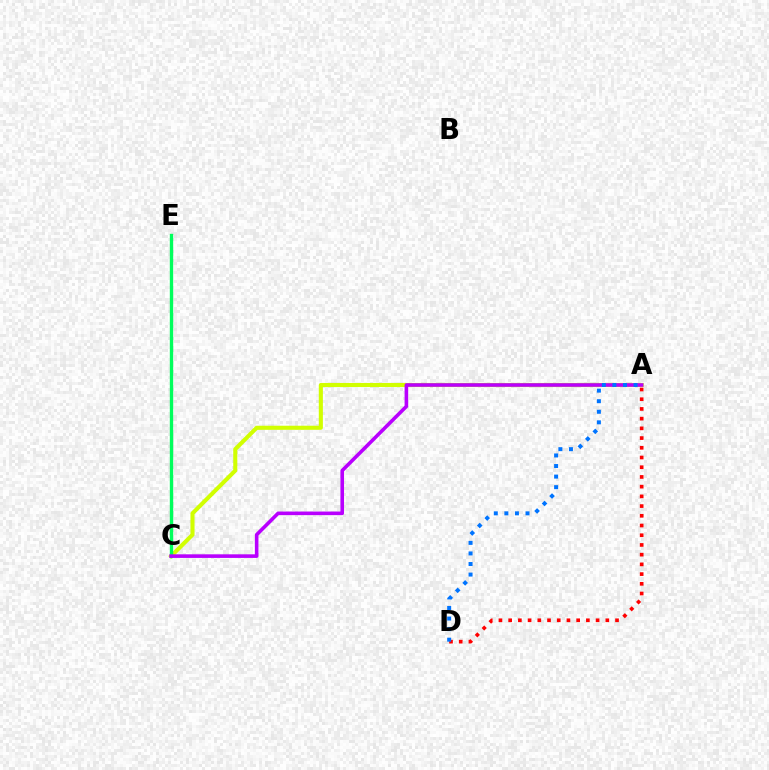{('A', 'C'): [{'color': '#d1ff00', 'line_style': 'solid', 'thickness': 2.94}, {'color': '#b900ff', 'line_style': 'solid', 'thickness': 2.59}], ('C', 'E'): [{'color': '#00ff5c', 'line_style': 'solid', 'thickness': 2.42}], ('A', 'D'): [{'color': '#ff0000', 'line_style': 'dotted', 'thickness': 2.64}, {'color': '#0074ff', 'line_style': 'dotted', 'thickness': 2.87}]}